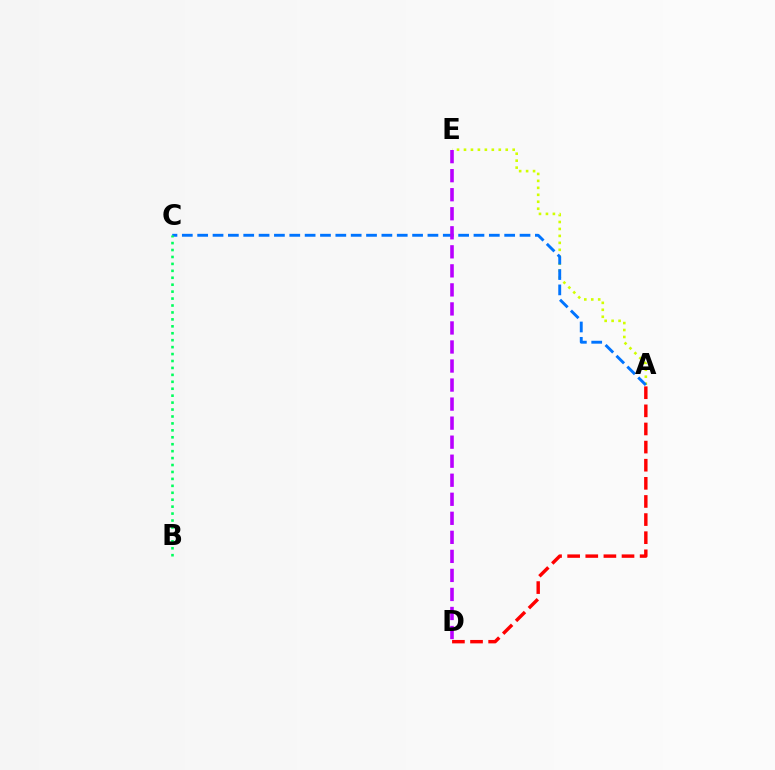{('A', 'E'): [{'color': '#d1ff00', 'line_style': 'dotted', 'thickness': 1.89}], ('A', 'D'): [{'color': '#ff0000', 'line_style': 'dashed', 'thickness': 2.46}], ('A', 'C'): [{'color': '#0074ff', 'line_style': 'dashed', 'thickness': 2.09}], ('D', 'E'): [{'color': '#b900ff', 'line_style': 'dashed', 'thickness': 2.59}], ('B', 'C'): [{'color': '#00ff5c', 'line_style': 'dotted', 'thickness': 1.88}]}